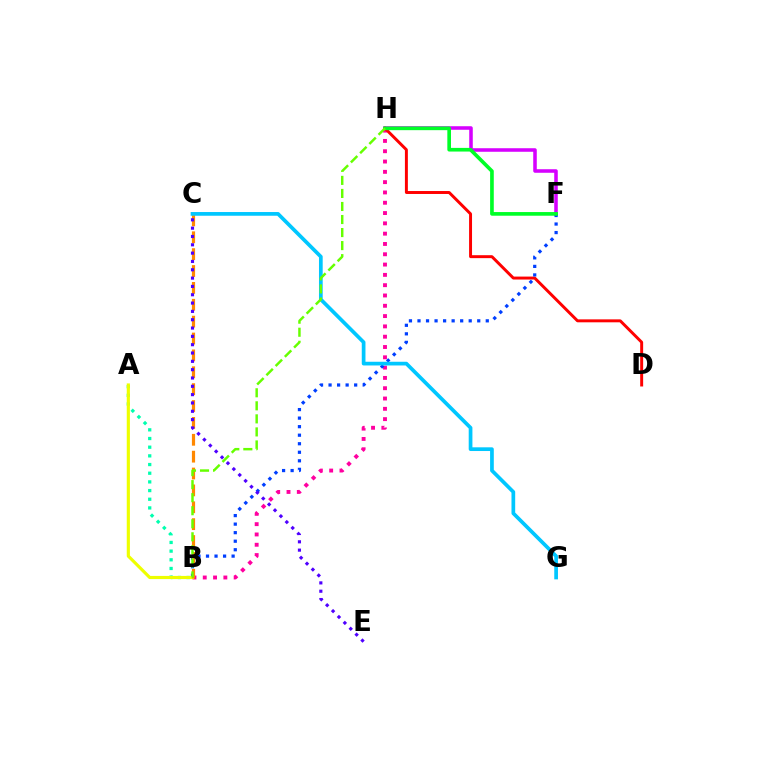{('B', 'H'): [{'color': '#ff00a0', 'line_style': 'dotted', 'thickness': 2.8}, {'color': '#66ff00', 'line_style': 'dashed', 'thickness': 1.77}], ('A', 'B'): [{'color': '#00ffaf', 'line_style': 'dotted', 'thickness': 2.36}, {'color': '#eeff00', 'line_style': 'solid', 'thickness': 2.27}], ('F', 'H'): [{'color': '#d600ff', 'line_style': 'solid', 'thickness': 2.55}, {'color': '#00ff27', 'line_style': 'solid', 'thickness': 2.63}], ('D', 'H'): [{'color': '#ff0000', 'line_style': 'solid', 'thickness': 2.12}], ('B', 'F'): [{'color': '#003fff', 'line_style': 'dotted', 'thickness': 2.32}], ('B', 'C'): [{'color': '#ff8800', 'line_style': 'dashed', 'thickness': 2.29}], ('C', 'G'): [{'color': '#00c7ff', 'line_style': 'solid', 'thickness': 2.67}], ('C', 'E'): [{'color': '#4f00ff', 'line_style': 'dotted', 'thickness': 2.26}]}